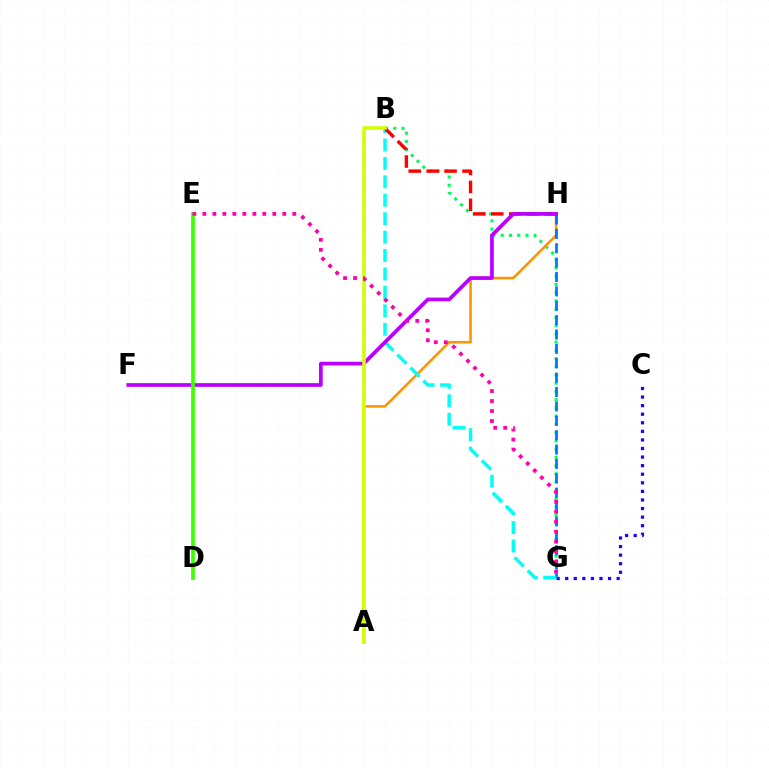{('B', 'G'): [{'color': '#00ff5c', 'line_style': 'dotted', 'thickness': 2.24}, {'color': '#00fff6', 'line_style': 'dashed', 'thickness': 2.5}], ('C', 'G'): [{'color': '#2500ff', 'line_style': 'dotted', 'thickness': 2.33}], ('A', 'H'): [{'color': '#ff9400', 'line_style': 'solid', 'thickness': 1.85}], ('G', 'H'): [{'color': '#0074ff', 'line_style': 'dashed', 'thickness': 1.95}], ('B', 'H'): [{'color': '#ff0000', 'line_style': 'dashed', 'thickness': 2.43}], ('F', 'H'): [{'color': '#b900ff', 'line_style': 'solid', 'thickness': 2.67}], ('D', 'E'): [{'color': '#3dff00', 'line_style': 'solid', 'thickness': 2.66}], ('A', 'B'): [{'color': '#d1ff00', 'line_style': 'solid', 'thickness': 2.59}], ('E', 'G'): [{'color': '#ff00ac', 'line_style': 'dotted', 'thickness': 2.71}]}